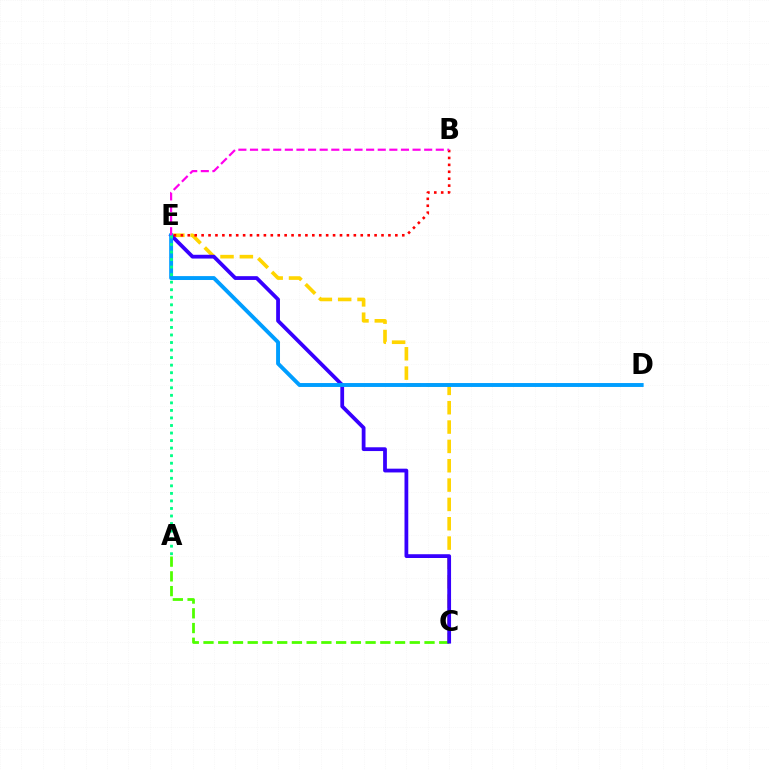{('C', 'E'): [{'color': '#ffd500', 'line_style': 'dashed', 'thickness': 2.63}, {'color': '#3700ff', 'line_style': 'solid', 'thickness': 2.72}], ('A', 'C'): [{'color': '#4fff00', 'line_style': 'dashed', 'thickness': 2.0}], ('D', 'E'): [{'color': '#009eff', 'line_style': 'solid', 'thickness': 2.81}], ('A', 'E'): [{'color': '#00ff86', 'line_style': 'dotted', 'thickness': 2.05}], ('B', 'E'): [{'color': '#ff0000', 'line_style': 'dotted', 'thickness': 1.88}, {'color': '#ff00ed', 'line_style': 'dashed', 'thickness': 1.58}]}